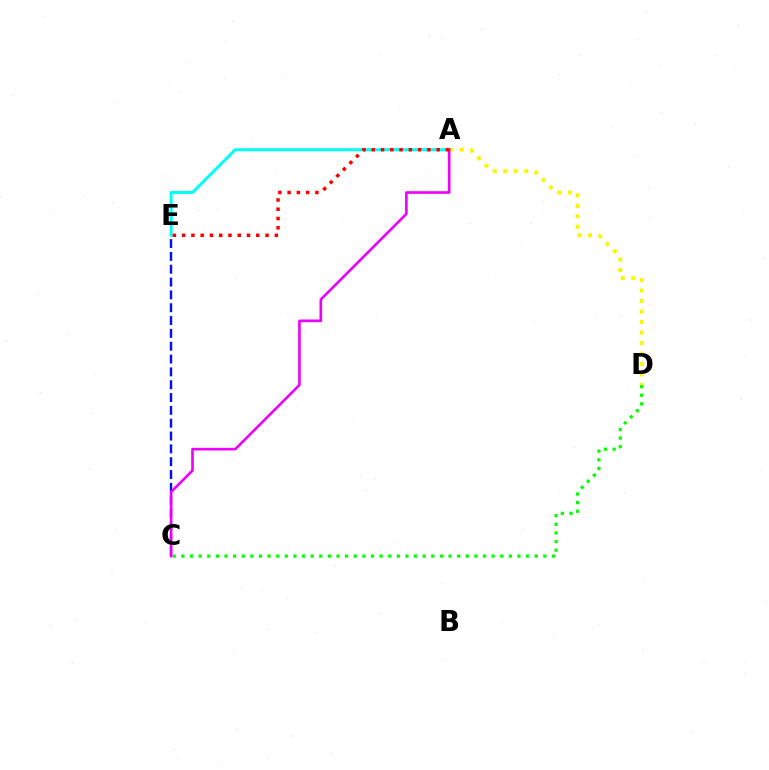{('C', 'D'): [{'color': '#08ff00', 'line_style': 'dotted', 'thickness': 2.34}], ('C', 'E'): [{'color': '#0010ff', 'line_style': 'dashed', 'thickness': 1.74}], ('A', 'D'): [{'color': '#fcf500', 'line_style': 'dotted', 'thickness': 2.85}], ('A', 'E'): [{'color': '#00fff6', 'line_style': 'solid', 'thickness': 2.17}, {'color': '#ff0000', 'line_style': 'dotted', 'thickness': 2.52}], ('A', 'C'): [{'color': '#ee00ff', 'line_style': 'solid', 'thickness': 1.9}]}